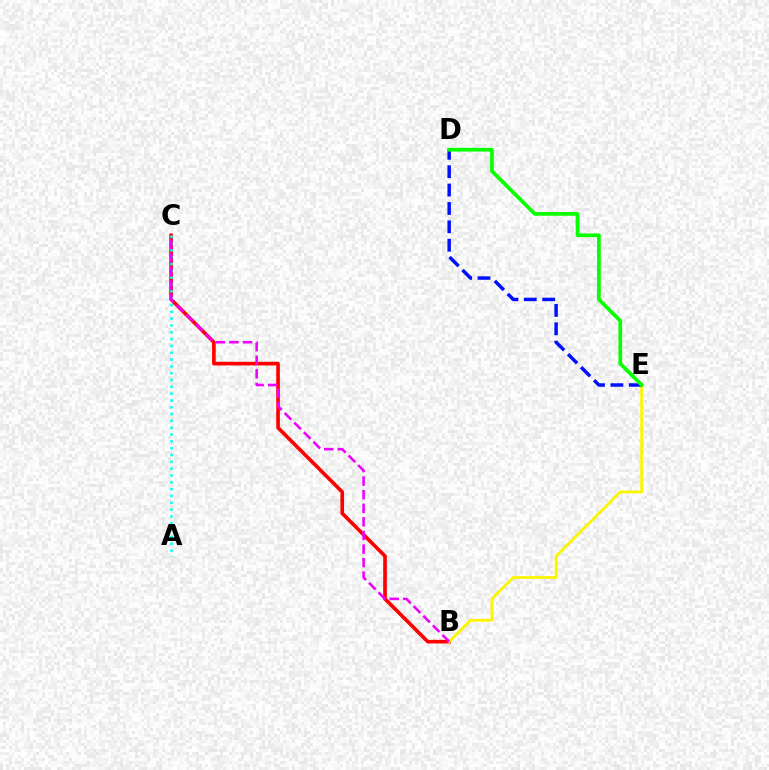{('B', 'C'): [{'color': '#ff0000', 'line_style': 'solid', 'thickness': 2.62}, {'color': '#ee00ff', 'line_style': 'dashed', 'thickness': 1.85}], ('B', 'E'): [{'color': '#fcf500', 'line_style': 'solid', 'thickness': 2.01}], ('D', 'E'): [{'color': '#0010ff', 'line_style': 'dashed', 'thickness': 2.5}, {'color': '#08ff00', 'line_style': 'solid', 'thickness': 2.66}], ('A', 'C'): [{'color': '#00fff6', 'line_style': 'dotted', 'thickness': 1.85}]}